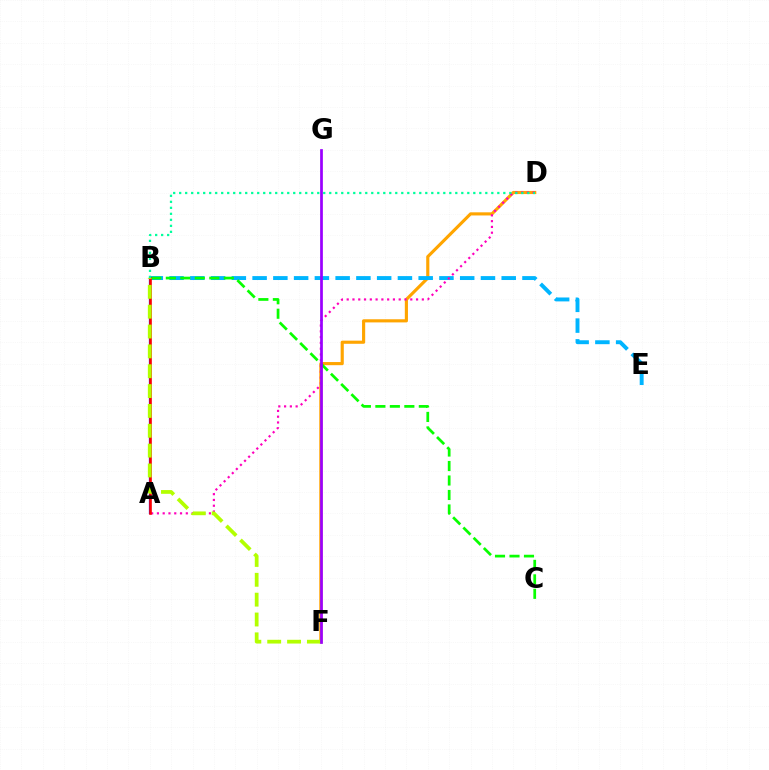{('D', 'F'): [{'color': '#ffa500', 'line_style': 'solid', 'thickness': 2.26}], ('B', 'E'): [{'color': '#00b5ff', 'line_style': 'dashed', 'thickness': 2.82}], ('A', 'B'): [{'color': '#0010ff', 'line_style': 'solid', 'thickness': 1.61}, {'color': '#ff0000', 'line_style': 'solid', 'thickness': 1.87}], ('A', 'D'): [{'color': '#ff00bd', 'line_style': 'dotted', 'thickness': 1.57}], ('B', 'C'): [{'color': '#08ff00', 'line_style': 'dashed', 'thickness': 1.97}], ('B', 'F'): [{'color': '#b3ff00', 'line_style': 'dashed', 'thickness': 2.7}], ('B', 'D'): [{'color': '#00ff9d', 'line_style': 'dotted', 'thickness': 1.63}], ('F', 'G'): [{'color': '#9b00ff', 'line_style': 'solid', 'thickness': 1.96}]}